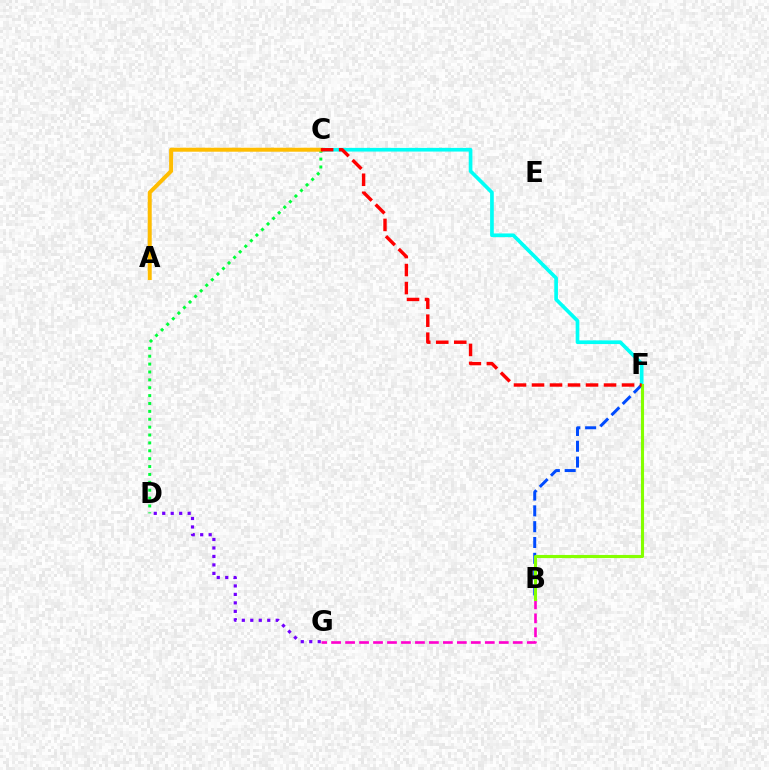{('B', 'G'): [{'color': '#ff00cf', 'line_style': 'dashed', 'thickness': 1.9}], ('C', 'F'): [{'color': '#00fff6', 'line_style': 'solid', 'thickness': 2.65}, {'color': '#ff0000', 'line_style': 'dashed', 'thickness': 2.45}], ('B', 'F'): [{'color': '#004bff', 'line_style': 'dashed', 'thickness': 2.15}, {'color': '#84ff00', 'line_style': 'solid', 'thickness': 2.23}], ('C', 'D'): [{'color': '#00ff39', 'line_style': 'dotted', 'thickness': 2.14}], ('A', 'C'): [{'color': '#ffbd00', 'line_style': 'solid', 'thickness': 2.87}], ('D', 'G'): [{'color': '#7200ff', 'line_style': 'dotted', 'thickness': 2.3}]}